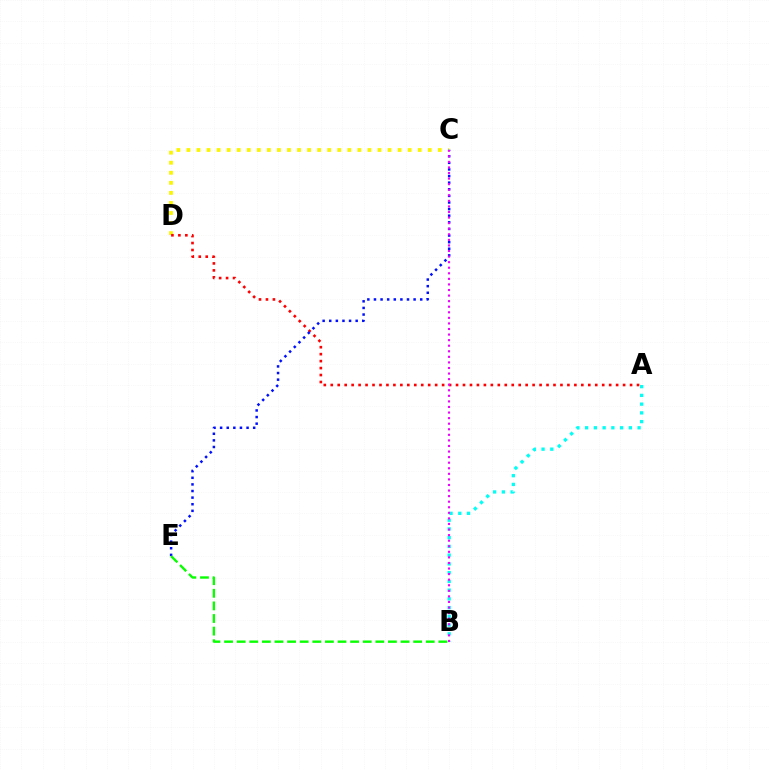{('C', 'D'): [{'color': '#fcf500', 'line_style': 'dotted', 'thickness': 2.73}], ('A', 'D'): [{'color': '#ff0000', 'line_style': 'dotted', 'thickness': 1.89}], ('A', 'B'): [{'color': '#00fff6', 'line_style': 'dotted', 'thickness': 2.37}], ('C', 'E'): [{'color': '#0010ff', 'line_style': 'dotted', 'thickness': 1.8}], ('B', 'E'): [{'color': '#08ff00', 'line_style': 'dashed', 'thickness': 1.71}], ('B', 'C'): [{'color': '#ee00ff', 'line_style': 'dotted', 'thickness': 1.51}]}